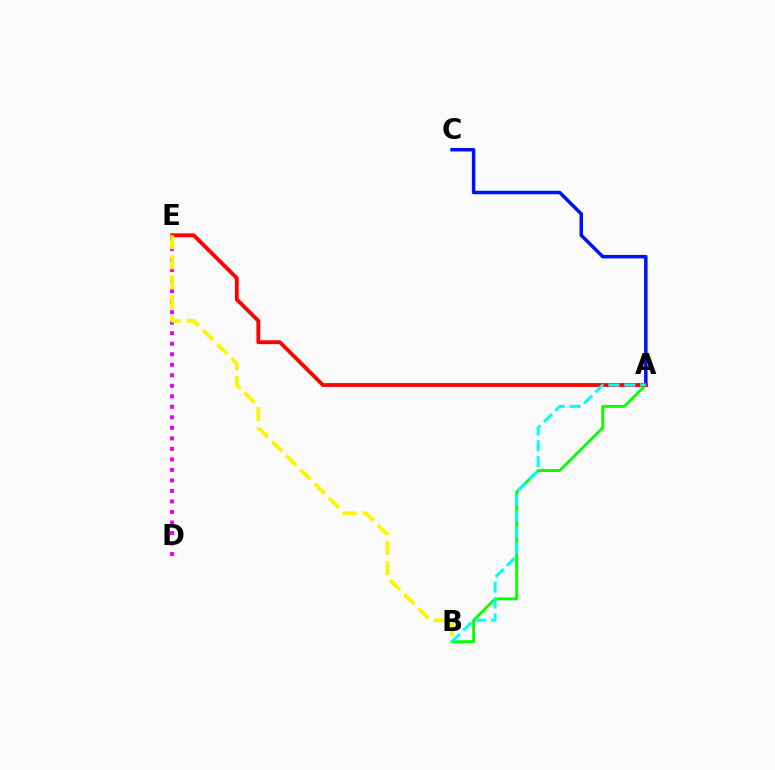{('D', 'E'): [{'color': '#ee00ff', 'line_style': 'dotted', 'thickness': 2.86}], ('A', 'B'): [{'color': '#08ff00', 'line_style': 'solid', 'thickness': 2.07}, {'color': '#00fff6', 'line_style': 'dashed', 'thickness': 2.16}], ('A', 'C'): [{'color': '#0010ff', 'line_style': 'solid', 'thickness': 2.51}], ('A', 'E'): [{'color': '#ff0000', 'line_style': 'solid', 'thickness': 2.76}], ('B', 'E'): [{'color': '#fcf500', 'line_style': 'dashed', 'thickness': 2.72}]}